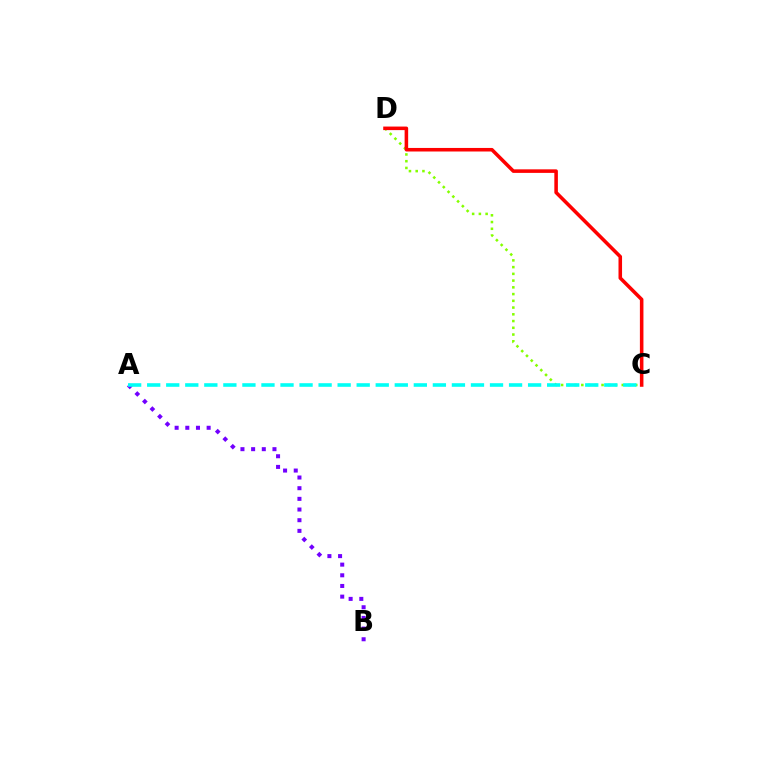{('C', 'D'): [{'color': '#84ff00', 'line_style': 'dotted', 'thickness': 1.83}, {'color': '#ff0000', 'line_style': 'solid', 'thickness': 2.56}], ('A', 'B'): [{'color': '#7200ff', 'line_style': 'dotted', 'thickness': 2.9}], ('A', 'C'): [{'color': '#00fff6', 'line_style': 'dashed', 'thickness': 2.59}]}